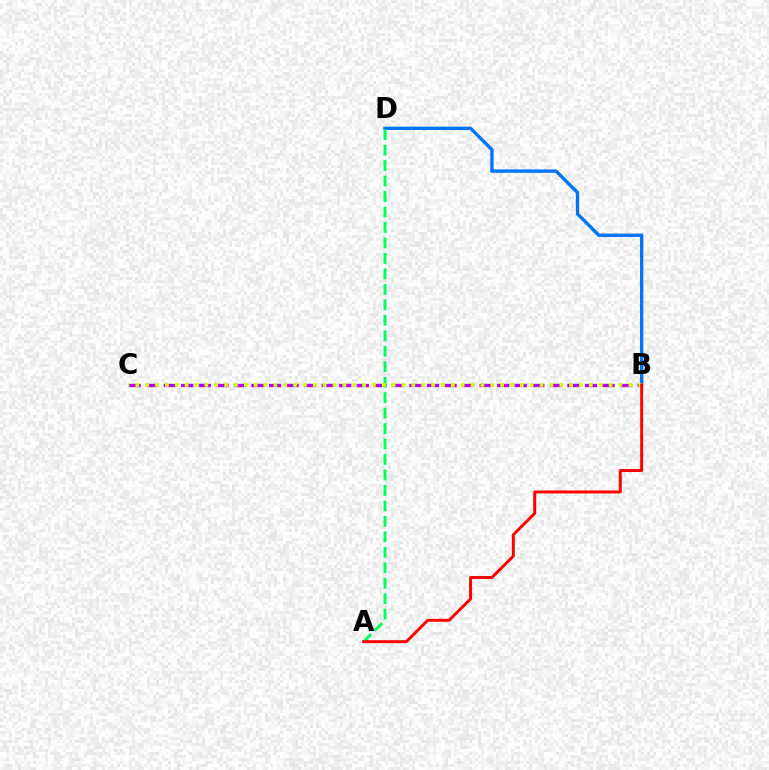{('B', 'C'): [{'color': '#b900ff', 'line_style': 'dashed', 'thickness': 2.38}, {'color': '#d1ff00', 'line_style': 'dotted', 'thickness': 2.68}], ('B', 'D'): [{'color': '#0074ff', 'line_style': 'solid', 'thickness': 2.42}], ('A', 'D'): [{'color': '#00ff5c', 'line_style': 'dashed', 'thickness': 2.1}], ('A', 'B'): [{'color': '#ff0000', 'line_style': 'solid', 'thickness': 2.12}]}